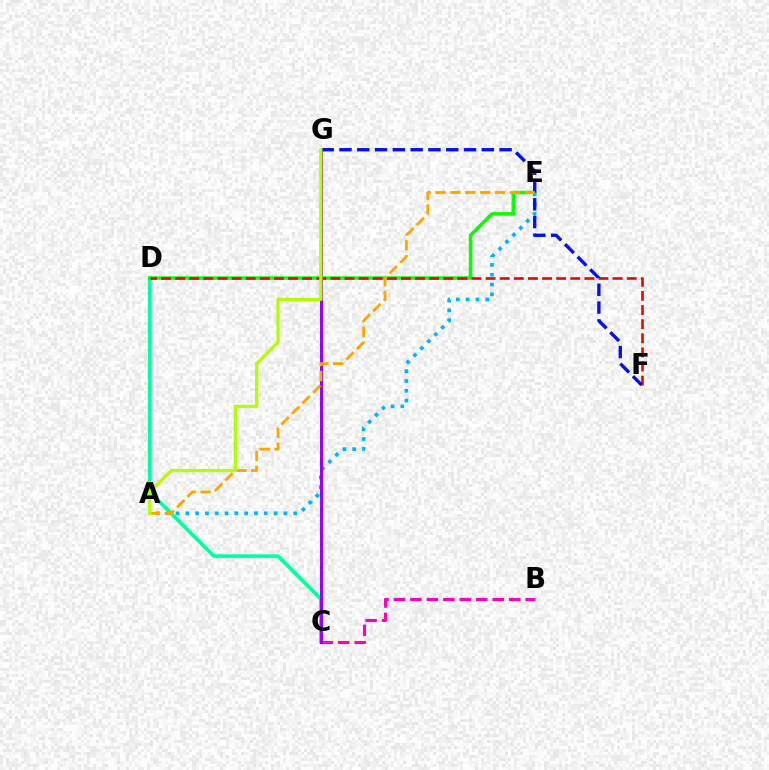{('B', 'C'): [{'color': '#ff00bd', 'line_style': 'dashed', 'thickness': 2.24}], ('A', 'E'): [{'color': '#00b5ff', 'line_style': 'dotted', 'thickness': 2.66}, {'color': '#ffa500', 'line_style': 'dashed', 'thickness': 2.02}], ('C', 'D'): [{'color': '#00ff9d', 'line_style': 'solid', 'thickness': 2.58}], ('C', 'G'): [{'color': '#9b00ff', 'line_style': 'solid', 'thickness': 2.21}], ('D', 'E'): [{'color': '#08ff00', 'line_style': 'solid', 'thickness': 2.54}], ('D', 'F'): [{'color': '#ff0000', 'line_style': 'dashed', 'thickness': 1.92}], ('F', 'G'): [{'color': '#0010ff', 'line_style': 'dashed', 'thickness': 2.42}], ('A', 'G'): [{'color': '#b3ff00', 'line_style': 'solid', 'thickness': 2.35}]}